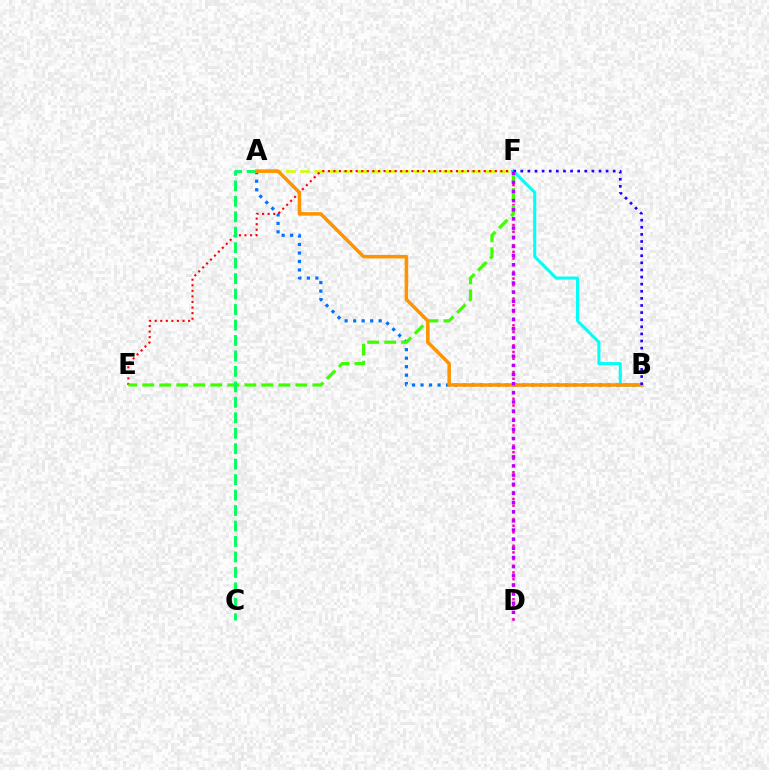{('D', 'F'): [{'color': '#ff00ac', 'line_style': 'dotted', 'thickness': 1.82}, {'color': '#b900ff', 'line_style': 'dotted', 'thickness': 2.49}], ('A', 'F'): [{'color': '#d1ff00', 'line_style': 'dashed', 'thickness': 1.93}], ('A', 'B'): [{'color': '#0074ff', 'line_style': 'dotted', 'thickness': 2.31}, {'color': '#ff9400', 'line_style': 'solid', 'thickness': 2.54}], ('E', 'F'): [{'color': '#ff0000', 'line_style': 'dotted', 'thickness': 1.51}, {'color': '#3dff00', 'line_style': 'dashed', 'thickness': 2.31}], ('B', 'F'): [{'color': '#00fff6', 'line_style': 'solid', 'thickness': 2.2}, {'color': '#2500ff', 'line_style': 'dotted', 'thickness': 1.93}], ('A', 'C'): [{'color': '#00ff5c', 'line_style': 'dashed', 'thickness': 2.1}]}